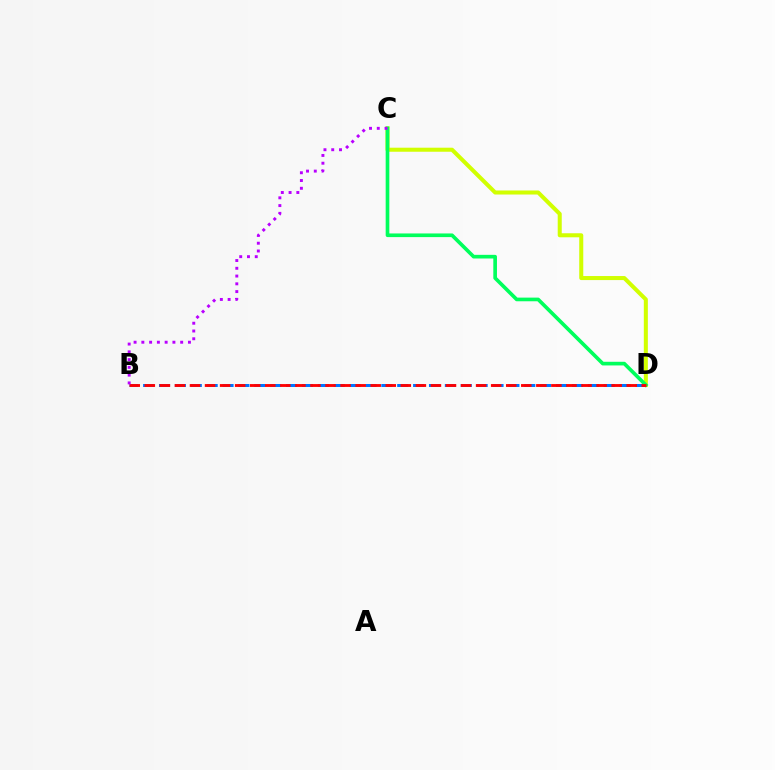{('C', 'D'): [{'color': '#d1ff00', 'line_style': 'solid', 'thickness': 2.91}, {'color': '#00ff5c', 'line_style': 'solid', 'thickness': 2.63}], ('B', 'D'): [{'color': '#0074ff', 'line_style': 'dashed', 'thickness': 2.16}, {'color': '#ff0000', 'line_style': 'dashed', 'thickness': 2.05}], ('B', 'C'): [{'color': '#b900ff', 'line_style': 'dotted', 'thickness': 2.11}]}